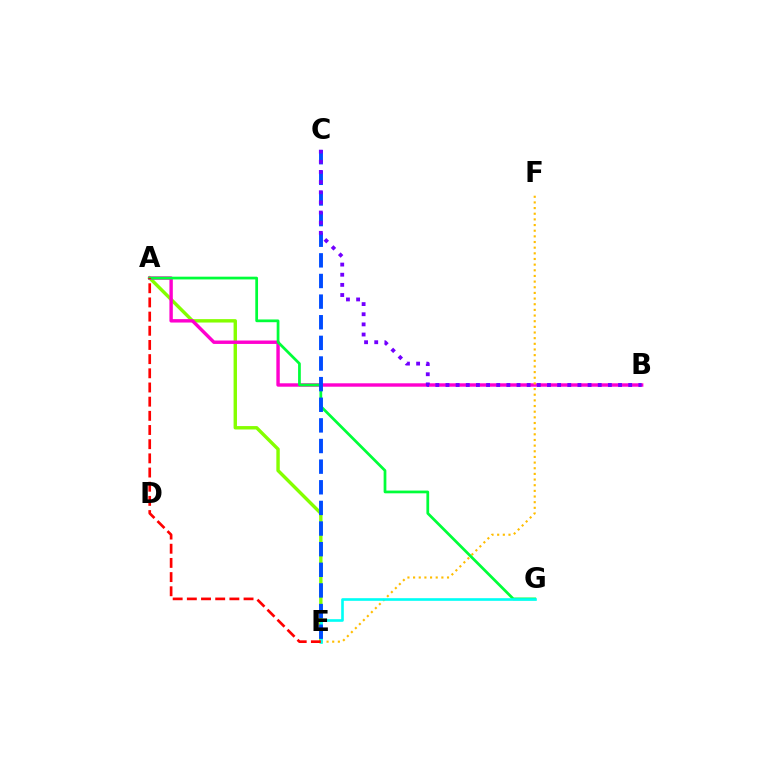{('A', 'E'): [{'color': '#84ff00', 'line_style': 'solid', 'thickness': 2.45}, {'color': '#ff0000', 'line_style': 'dashed', 'thickness': 1.93}], ('A', 'B'): [{'color': '#ff00cf', 'line_style': 'solid', 'thickness': 2.46}], ('E', 'F'): [{'color': '#ffbd00', 'line_style': 'dotted', 'thickness': 1.54}], ('A', 'G'): [{'color': '#00ff39', 'line_style': 'solid', 'thickness': 1.97}], ('E', 'G'): [{'color': '#00fff6', 'line_style': 'solid', 'thickness': 1.9}], ('C', 'E'): [{'color': '#004bff', 'line_style': 'dashed', 'thickness': 2.8}], ('B', 'C'): [{'color': '#7200ff', 'line_style': 'dotted', 'thickness': 2.76}]}